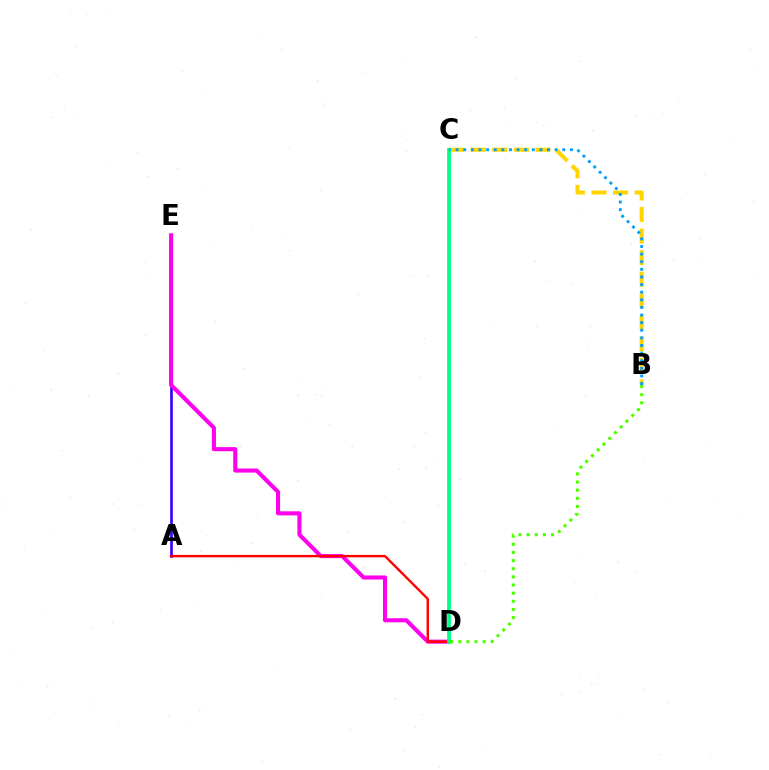{('A', 'E'): [{'color': '#3700ff', 'line_style': 'solid', 'thickness': 1.91}], ('D', 'E'): [{'color': '#ff00ed', 'line_style': 'solid', 'thickness': 2.93}], ('A', 'D'): [{'color': '#ff0000', 'line_style': 'solid', 'thickness': 1.72}], ('B', 'C'): [{'color': '#ffd500', 'line_style': 'dashed', 'thickness': 2.93}, {'color': '#009eff', 'line_style': 'dotted', 'thickness': 2.07}], ('C', 'D'): [{'color': '#00ff86', 'line_style': 'solid', 'thickness': 2.7}], ('B', 'D'): [{'color': '#4fff00', 'line_style': 'dotted', 'thickness': 2.21}]}